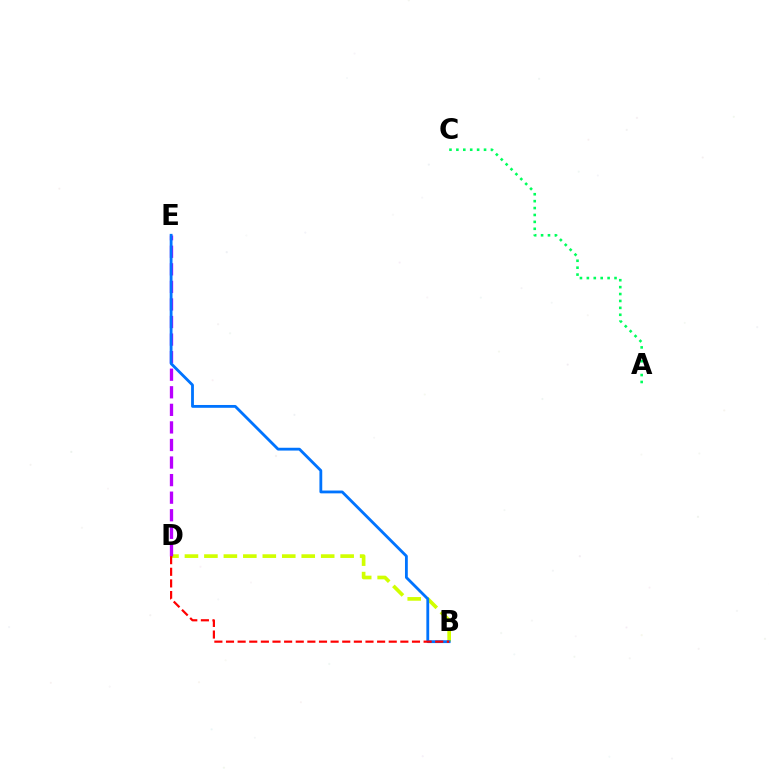{('B', 'D'): [{'color': '#d1ff00', 'line_style': 'dashed', 'thickness': 2.64}, {'color': '#ff0000', 'line_style': 'dashed', 'thickness': 1.58}], ('A', 'C'): [{'color': '#00ff5c', 'line_style': 'dotted', 'thickness': 1.88}], ('D', 'E'): [{'color': '#b900ff', 'line_style': 'dashed', 'thickness': 2.39}], ('B', 'E'): [{'color': '#0074ff', 'line_style': 'solid', 'thickness': 2.03}]}